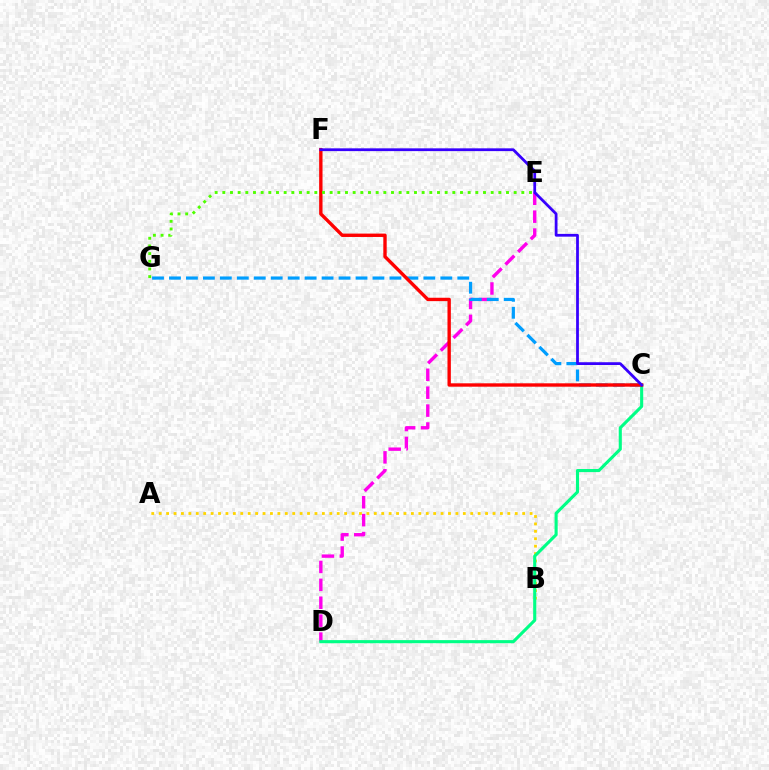{('A', 'B'): [{'color': '#ffd500', 'line_style': 'dotted', 'thickness': 2.02}], ('D', 'E'): [{'color': '#ff00ed', 'line_style': 'dashed', 'thickness': 2.43}], ('C', 'G'): [{'color': '#009eff', 'line_style': 'dashed', 'thickness': 2.3}], ('C', 'D'): [{'color': '#00ff86', 'line_style': 'solid', 'thickness': 2.23}], ('C', 'F'): [{'color': '#ff0000', 'line_style': 'solid', 'thickness': 2.43}, {'color': '#3700ff', 'line_style': 'solid', 'thickness': 2.0}], ('E', 'G'): [{'color': '#4fff00', 'line_style': 'dotted', 'thickness': 2.08}]}